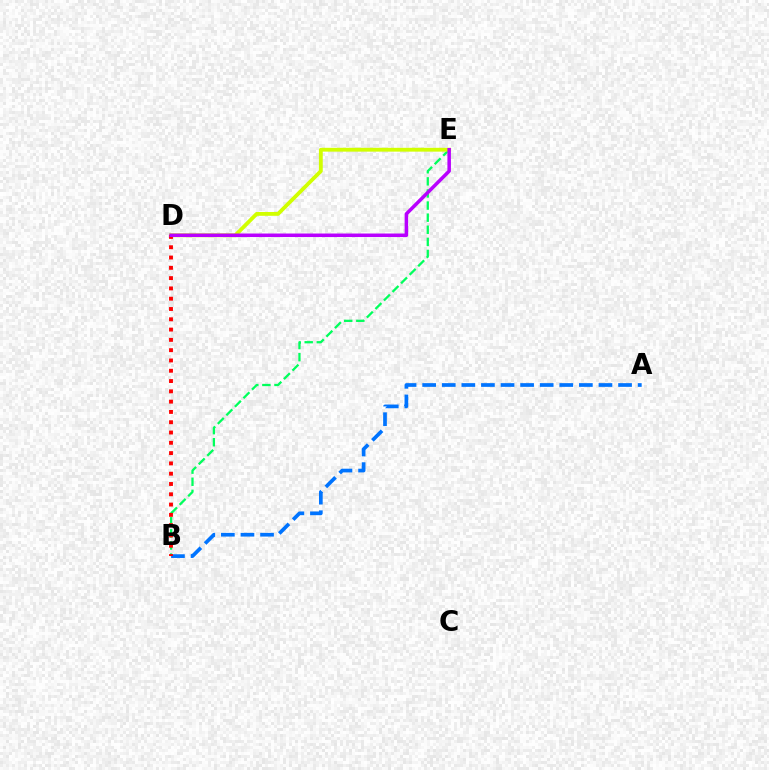{('B', 'E'): [{'color': '#00ff5c', 'line_style': 'dashed', 'thickness': 1.64}], ('A', 'B'): [{'color': '#0074ff', 'line_style': 'dashed', 'thickness': 2.66}], ('D', 'E'): [{'color': '#d1ff00', 'line_style': 'solid', 'thickness': 2.76}, {'color': '#b900ff', 'line_style': 'solid', 'thickness': 2.53}], ('B', 'D'): [{'color': '#ff0000', 'line_style': 'dotted', 'thickness': 2.8}]}